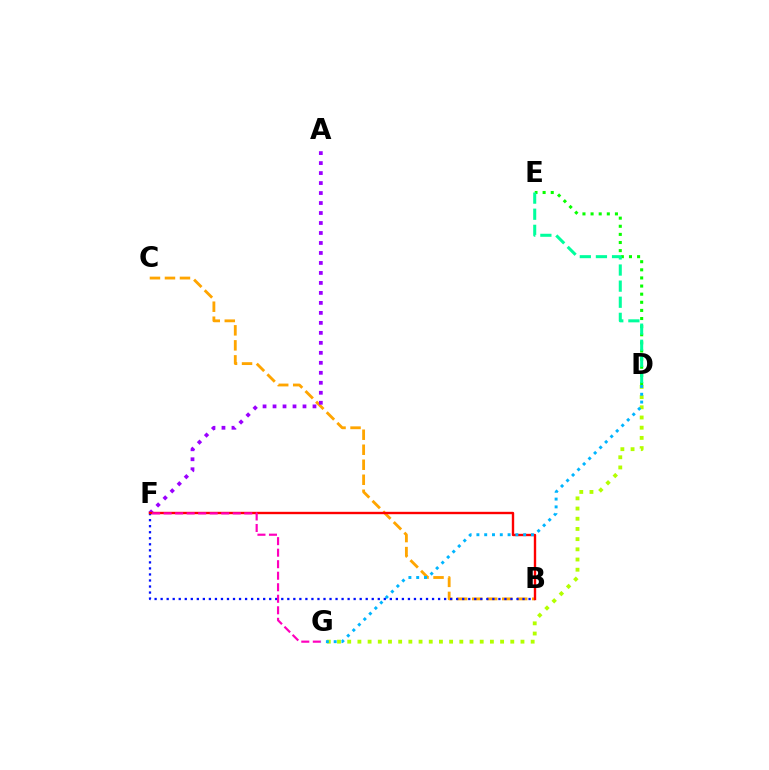{('B', 'C'): [{'color': '#ffa500', 'line_style': 'dashed', 'thickness': 2.04}], ('A', 'F'): [{'color': '#9b00ff', 'line_style': 'dotted', 'thickness': 2.71}], ('D', 'E'): [{'color': '#08ff00', 'line_style': 'dotted', 'thickness': 2.21}, {'color': '#00ff9d', 'line_style': 'dashed', 'thickness': 2.19}], ('B', 'F'): [{'color': '#0010ff', 'line_style': 'dotted', 'thickness': 1.64}, {'color': '#ff0000', 'line_style': 'solid', 'thickness': 1.72}], ('D', 'G'): [{'color': '#b3ff00', 'line_style': 'dotted', 'thickness': 2.77}, {'color': '#00b5ff', 'line_style': 'dotted', 'thickness': 2.12}], ('F', 'G'): [{'color': '#ff00bd', 'line_style': 'dashed', 'thickness': 1.57}]}